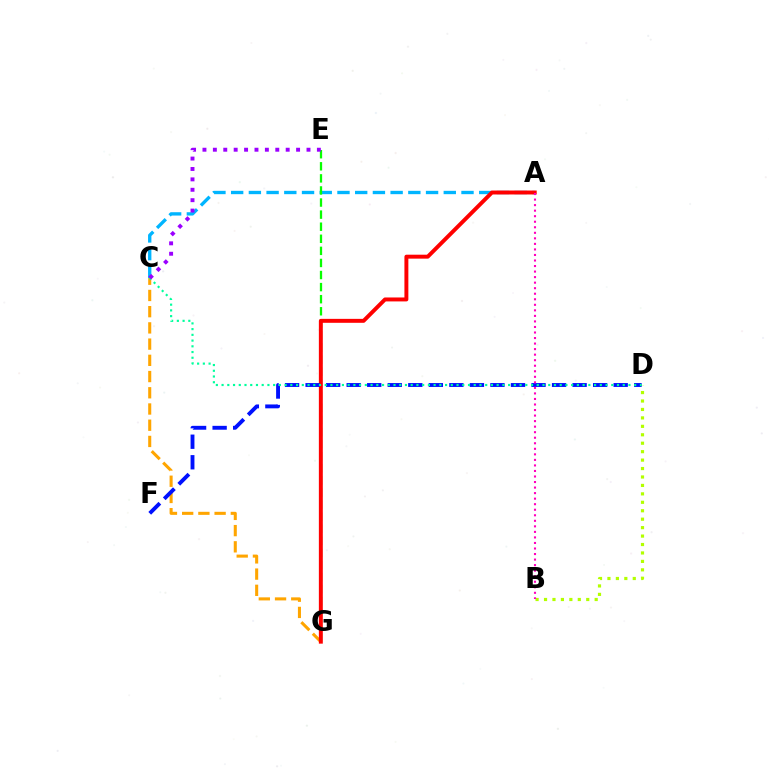{('C', 'G'): [{'color': '#ffa500', 'line_style': 'dashed', 'thickness': 2.2}], ('A', 'C'): [{'color': '#00b5ff', 'line_style': 'dashed', 'thickness': 2.41}], ('E', 'G'): [{'color': '#08ff00', 'line_style': 'dashed', 'thickness': 1.64}], ('B', 'D'): [{'color': '#b3ff00', 'line_style': 'dotted', 'thickness': 2.29}], ('A', 'G'): [{'color': '#ff0000', 'line_style': 'solid', 'thickness': 2.84}], ('D', 'F'): [{'color': '#0010ff', 'line_style': 'dashed', 'thickness': 2.79}], ('A', 'B'): [{'color': '#ff00bd', 'line_style': 'dotted', 'thickness': 1.5}], ('C', 'D'): [{'color': '#00ff9d', 'line_style': 'dotted', 'thickness': 1.56}], ('C', 'E'): [{'color': '#9b00ff', 'line_style': 'dotted', 'thickness': 2.83}]}